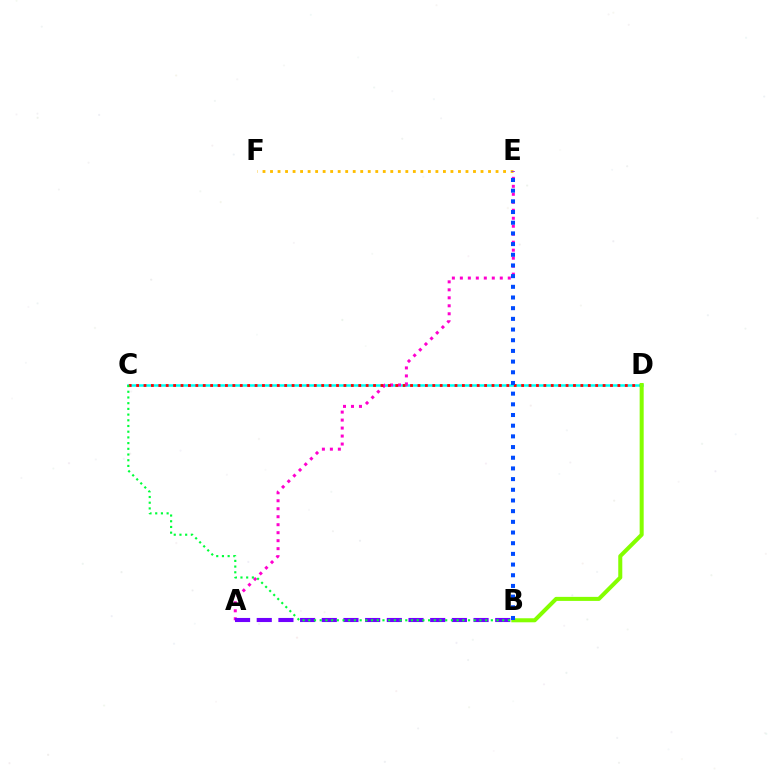{('C', 'D'): [{'color': '#00fff6', 'line_style': 'solid', 'thickness': 1.81}, {'color': '#ff0000', 'line_style': 'dotted', 'thickness': 2.01}], ('E', 'F'): [{'color': '#ffbd00', 'line_style': 'dotted', 'thickness': 2.04}], ('A', 'E'): [{'color': '#ff00cf', 'line_style': 'dotted', 'thickness': 2.17}], ('B', 'D'): [{'color': '#84ff00', 'line_style': 'solid', 'thickness': 2.9}], ('B', 'E'): [{'color': '#004bff', 'line_style': 'dotted', 'thickness': 2.9}], ('A', 'B'): [{'color': '#7200ff', 'line_style': 'dashed', 'thickness': 2.95}], ('B', 'C'): [{'color': '#00ff39', 'line_style': 'dotted', 'thickness': 1.55}]}